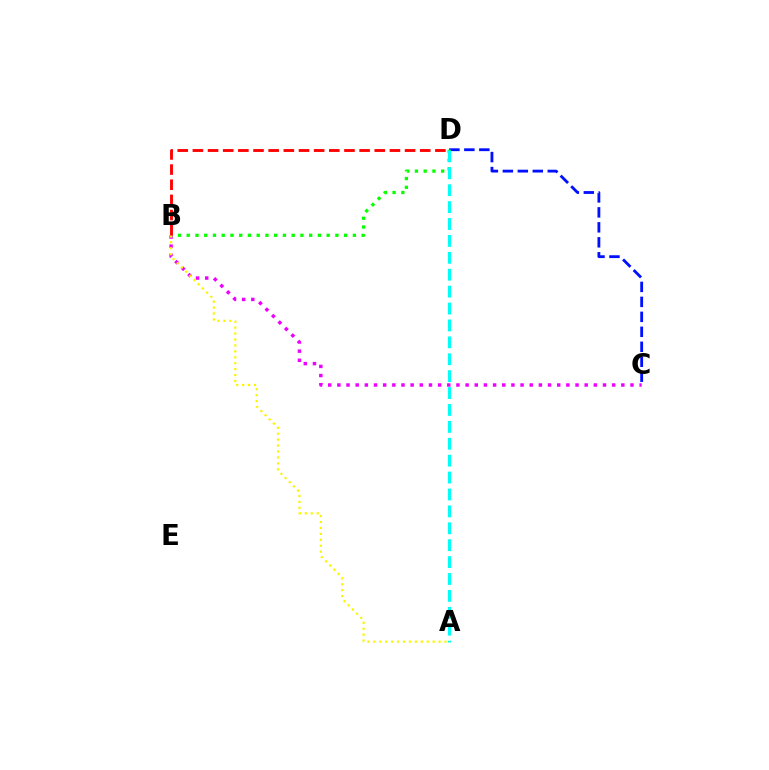{('C', 'D'): [{'color': '#0010ff', 'line_style': 'dashed', 'thickness': 2.03}], ('B', 'C'): [{'color': '#ee00ff', 'line_style': 'dotted', 'thickness': 2.49}], ('B', 'D'): [{'color': '#08ff00', 'line_style': 'dotted', 'thickness': 2.38}, {'color': '#ff0000', 'line_style': 'dashed', 'thickness': 2.06}], ('A', 'D'): [{'color': '#00fff6', 'line_style': 'dashed', 'thickness': 2.3}], ('A', 'B'): [{'color': '#fcf500', 'line_style': 'dotted', 'thickness': 1.61}]}